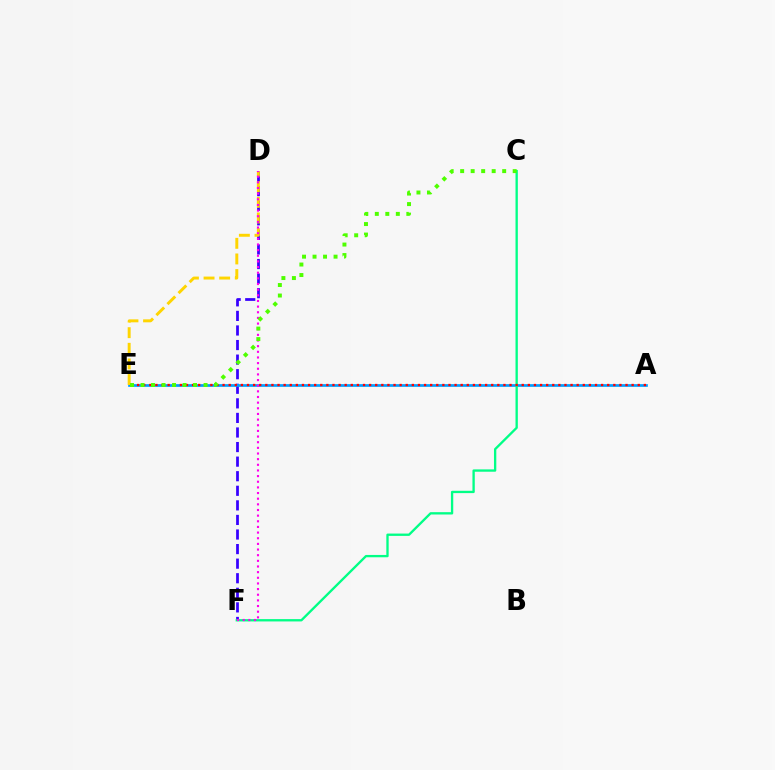{('D', 'F'): [{'color': '#3700ff', 'line_style': 'dashed', 'thickness': 1.98}, {'color': '#ff00ed', 'line_style': 'dotted', 'thickness': 1.53}], ('A', 'E'): [{'color': '#009eff', 'line_style': 'solid', 'thickness': 1.94}, {'color': '#ff0000', 'line_style': 'dotted', 'thickness': 1.66}], ('C', 'F'): [{'color': '#00ff86', 'line_style': 'solid', 'thickness': 1.68}], ('D', 'E'): [{'color': '#ffd500', 'line_style': 'dashed', 'thickness': 2.12}], ('C', 'E'): [{'color': '#4fff00', 'line_style': 'dotted', 'thickness': 2.85}]}